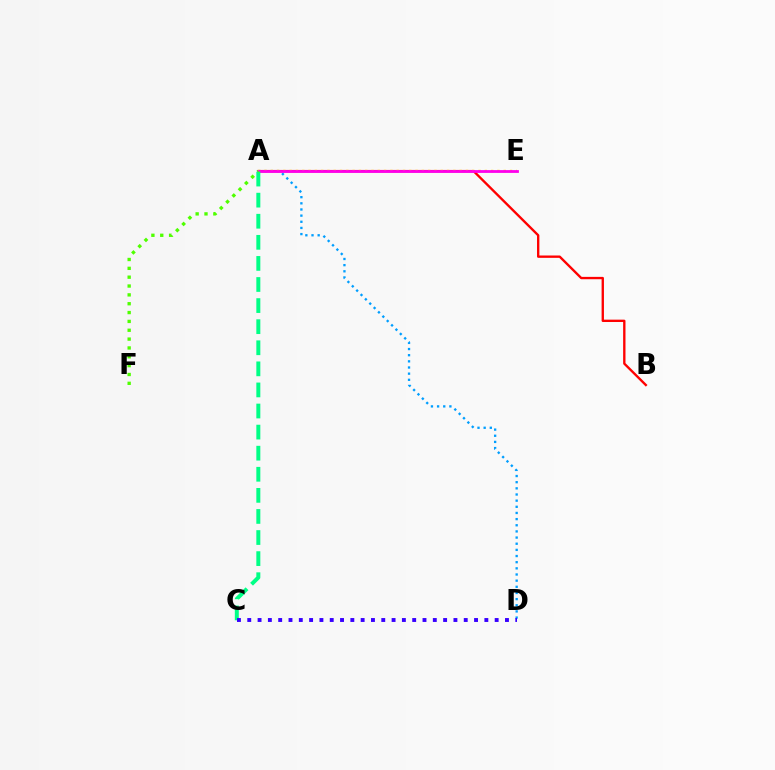{('A', 'D'): [{'color': '#009eff', 'line_style': 'dotted', 'thickness': 1.67}], ('A', 'B'): [{'color': '#ff0000', 'line_style': 'solid', 'thickness': 1.69}], ('A', 'E'): [{'color': '#ffd500', 'line_style': 'dotted', 'thickness': 1.71}, {'color': '#ff00ed', 'line_style': 'solid', 'thickness': 2.01}], ('A', 'C'): [{'color': '#00ff86', 'line_style': 'dashed', 'thickness': 2.86}], ('C', 'D'): [{'color': '#3700ff', 'line_style': 'dotted', 'thickness': 2.8}], ('A', 'F'): [{'color': '#4fff00', 'line_style': 'dotted', 'thickness': 2.4}]}